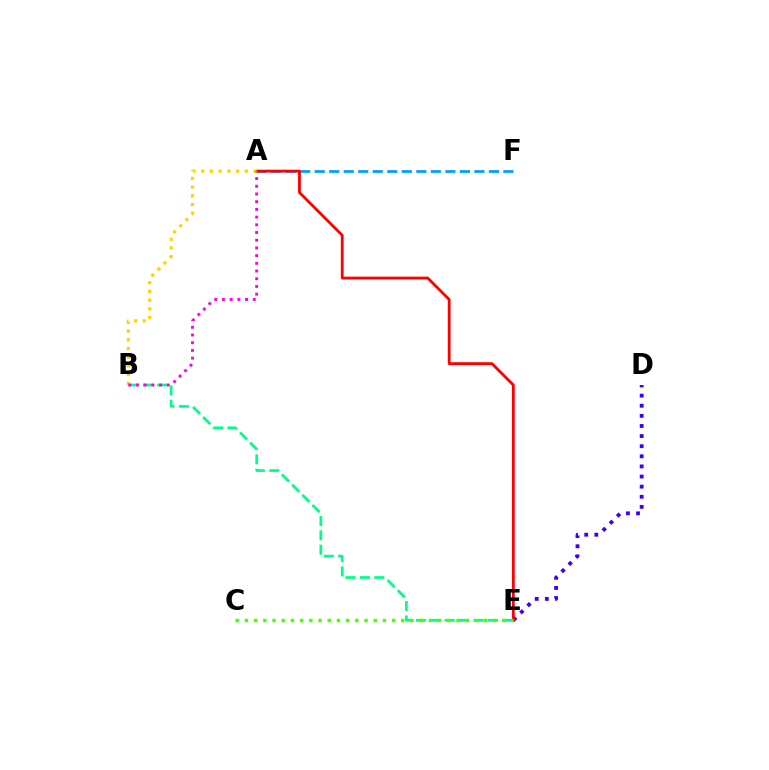{('D', 'E'): [{'color': '#3700ff', 'line_style': 'dotted', 'thickness': 2.75}], ('A', 'F'): [{'color': '#009eff', 'line_style': 'dashed', 'thickness': 1.97}], ('A', 'E'): [{'color': '#ff0000', 'line_style': 'solid', 'thickness': 2.02}], ('B', 'E'): [{'color': '#00ff86', 'line_style': 'dashed', 'thickness': 1.95}], ('C', 'E'): [{'color': '#4fff00', 'line_style': 'dotted', 'thickness': 2.5}], ('A', 'B'): [{'color': '#ffd500', 'line_style': 'dotted', 'thickness': 2.37}, {'color': '#ff00ed', 'line_style': 'dotted', 'thickness': 2.09}]}